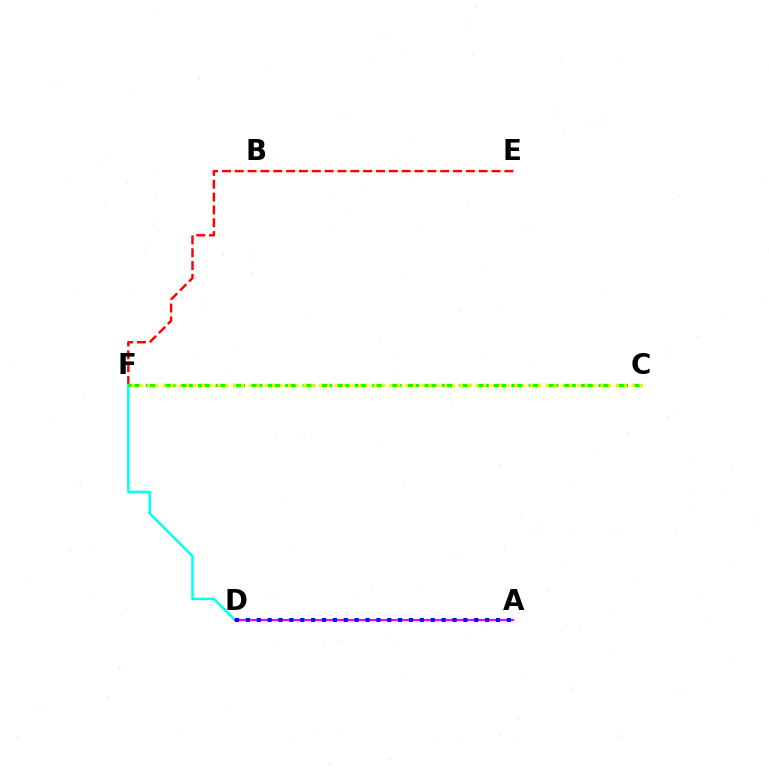{('E', 'F'): [{'color': '#ff0000', 'line_style': 'dashed', 'thickness': 1.74}], ('D', 'F'): [{'color': '#00fff6', 'line_style': 'solid', 'thickness': 1.8}], ('A', 'D'): [{'color': '#ee00ff', 'line_style': 'solid', 'thickness': 1.55}, {'color': '#0010ff', 'line_style': 'dotted', 'thickness': 2.95}], ('C', 'F'): [{'color': '#08ff00', 'line_style': 'dashed', 'thickness': 2.36}, {'color': '#fcf500', 'line_style': 'dotted', 'thickness': 2.12}]}